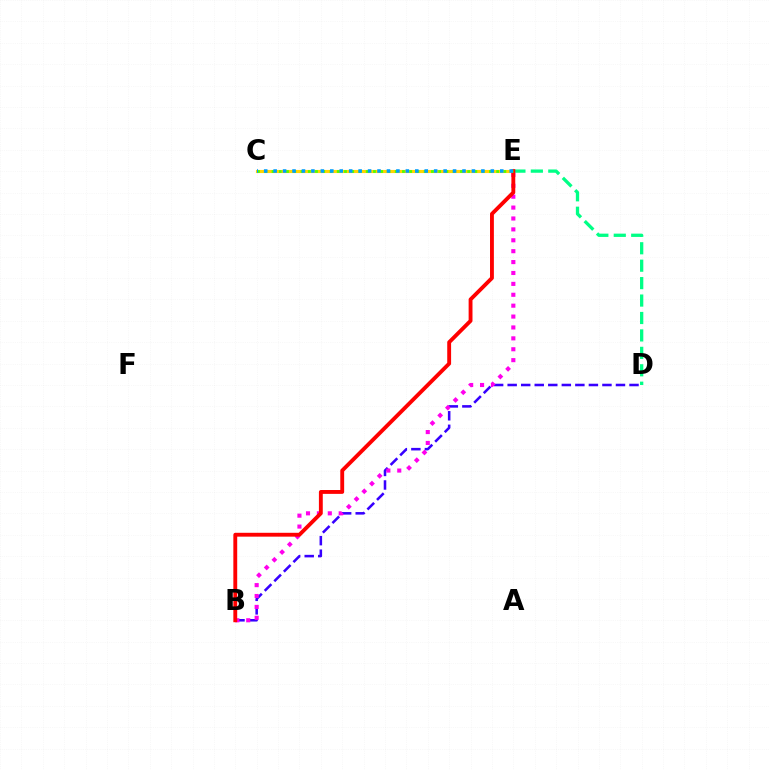{('B', 'D'): [{'color': '#3700ff', 'line_style': 'dashed', 'thickness': 1.84}], ('C', 'E'): [{'color': '#ffd500', 'line_style': 'solid', 'thickness': 2.24}, {'color': '#4fff00', 'line_style': 'dotted', 'thickness': 1.97}, {'color': '#009eff', 'line_style': 'dotted', 'thickness': 2.57}], ('B', 'E'): [{'color': '#ff00ed', 'line_style': 'dotted', 'thickness': 2.96}, {'color': '#ff0000', 'line_style': 'solid', 'thickness': 2.78}], ('D', 'E'): [{'color': '#00ff86', 'line_style': 'dashed', 'thickness': 2.37}]}